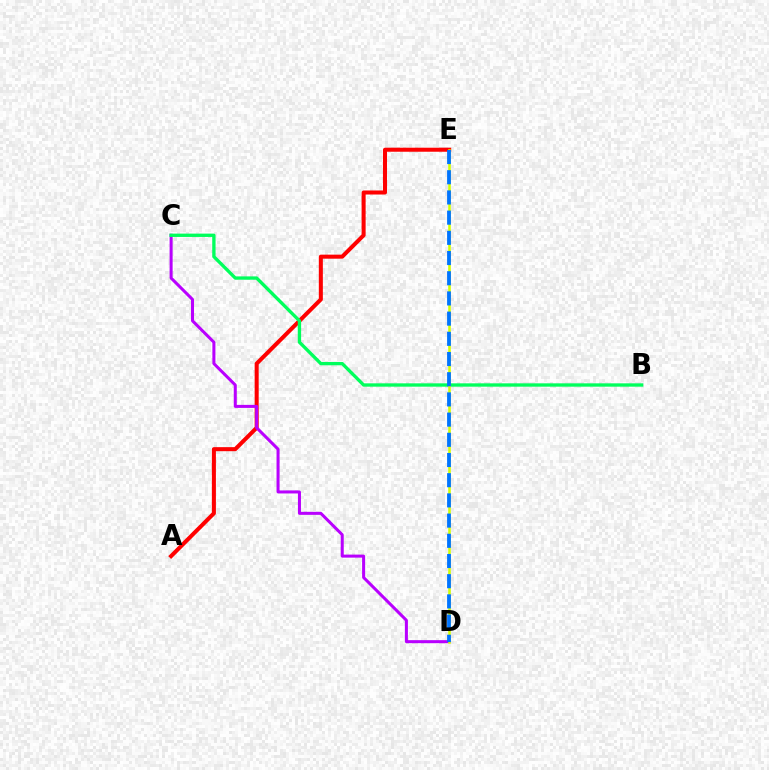{('A', 'E'): [{'color': '#ff0000', 'line_style': 'solid', 'thickness': 2.91}], ('C', 'D'): [{'color': '#b900ff', 'line_style': 'solid', 'thickness': 2.18}], ('B', 'C'): [{'color': '#00ff5c', 'line_style': 'solid', 'thickness': 2.4}], ('D', 'E'): [{'color': '#d1ff00', 'line_style': 'solid', 'thickness': 1.84}, {'color': '#0074ff', 'line_style': 'dashed', 'thickness': 2.74}]}